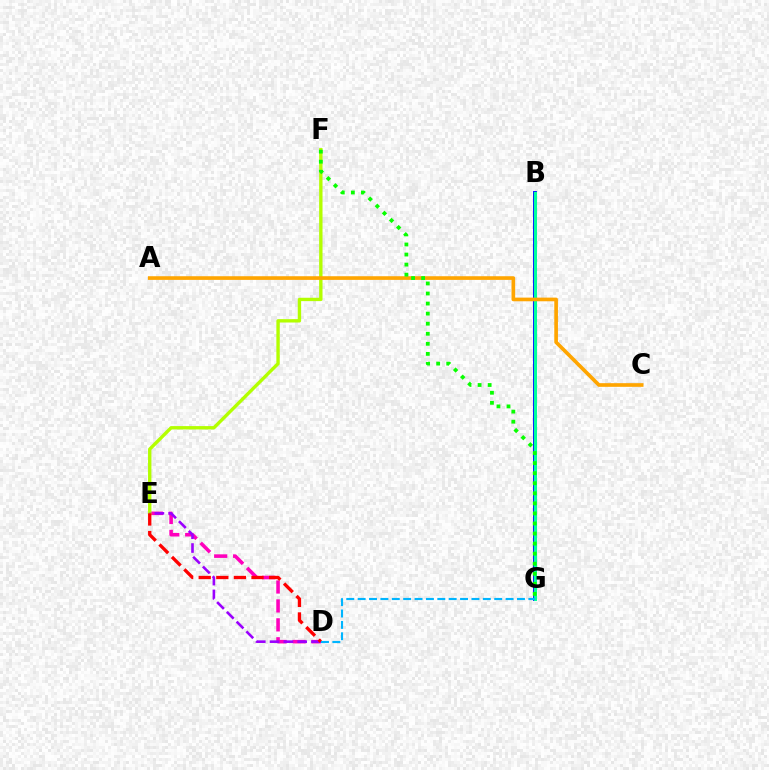{('D', 'E'): [{'color': '#ff00bd', 'line_style': 'dashed', 'thickness': 2.57}, {'color': '#9b00ff', 'line_style': 'dashed', 'thickness': 1.88}, {'color': '#ff0000', 'line_style': 'dashed', 'thickness': 2.39}], ('E', 'F'): [{'color': '#b3ff00', 'line_style': 'solid', 'thickness': 2.42}], ('B', 'G'): [{'color': '#0010ff', 'line_style': 'solid', 'thickness': 2.8}, {'color': '#00ff9d', 'line_style': 'solid', 'thickness': 2.22}], ('A', 'C'): [{'color': '#ffa500', 'line_style': 'solid', 'thickness': 2.63}], ('D', 'G'): [{'color': '#00b5ff', 'line_style': 'dashed', 'thickness': 1.55}], ('F', 'G'): [{'color': '#08ff00', 'line_style': 'dotted', 'thickness': 2.73}]}